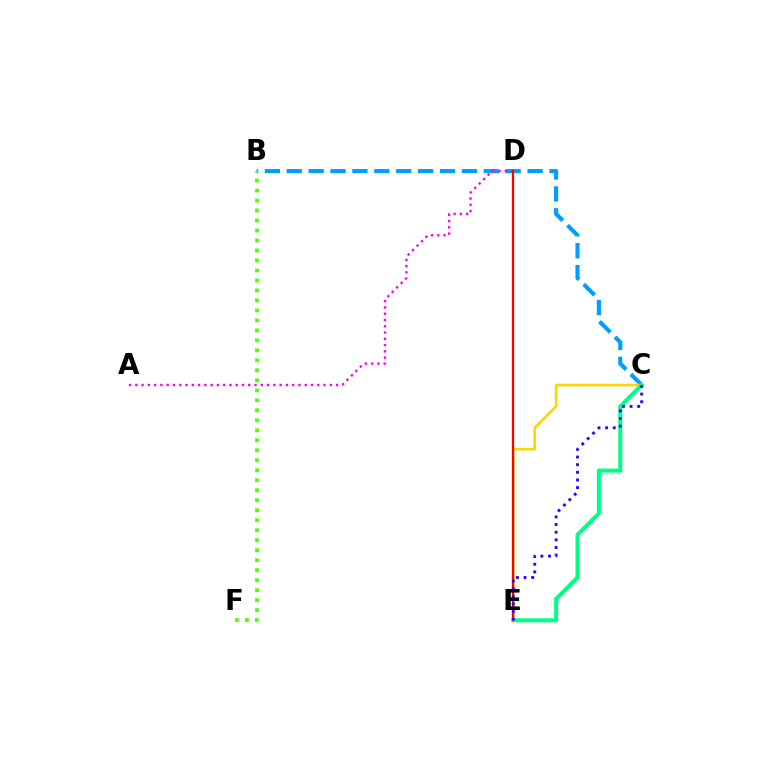{('B', 'C'): [{'color': '#009eff', 'line_style': 'dashed', 'thickness': 2.97}], ('C', 'E'): [{'color': '#ffd500', 'line_style': 'solid', 'thickness': 1.88}, {'color': '#00ff86', 'line_style': 'solid', 'thickness': 2.9}, {'color': '#3700ff', 'line_style': 'dotted', 'thickness': 2.08}], ('A', 'D'): [{'color': '#ff00ed', 'line_style': 'dotted', 'thickness': 1.7}], ('B', 'F'): [{'color': '#4fff00', 'line_style': 'dotted', 'thickness': 2.71}], ('D', 'E'): [{'color': '#ff0000', 'line_style': 'solid', 'thickness': 1.64}]}